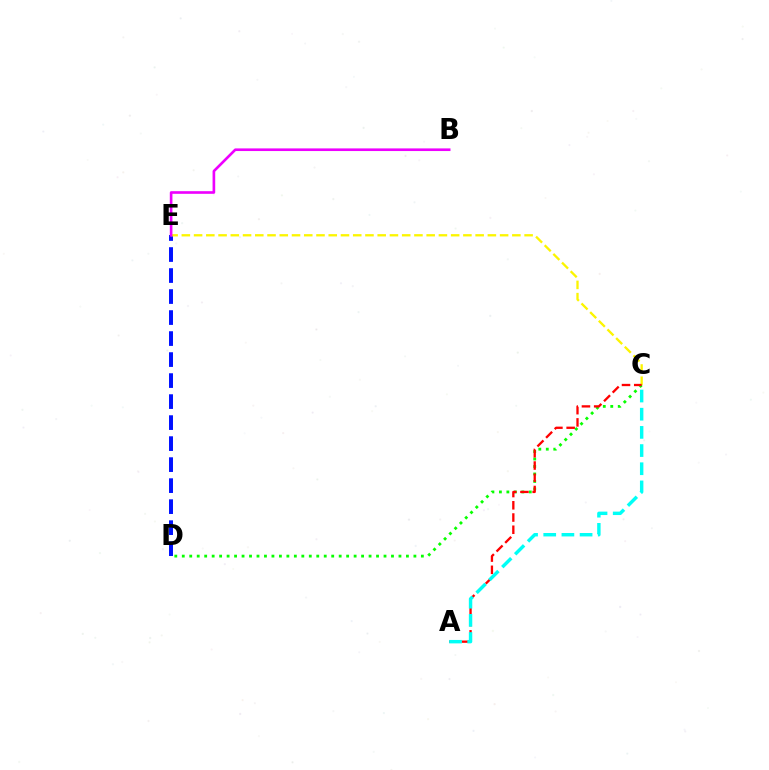{('D', 'E'): [{'color': '#0010ff', 'line_style': 'dashed', 'thickness': 2.85}], ('C', 'E'): [{'color': '#fcf500', 'line_style': 'dashed', 'thickness': 1.66}], ('C', 'D'): [{'color': '#08ff00', 'line_style': 'dotted', 'thickness': 2.03}], ('A', 'C'): [{'color': '#ff0000', 'line_style': 'dashed', 'thickness': 1.66}, {'color': '#00fff6', 'line_style': 'dashed', 'thickness': 2.47}], ('B', 'E'): [{'color': '#ee00ff', 'line_style': 'solid', 'thickness': 1.9}]}